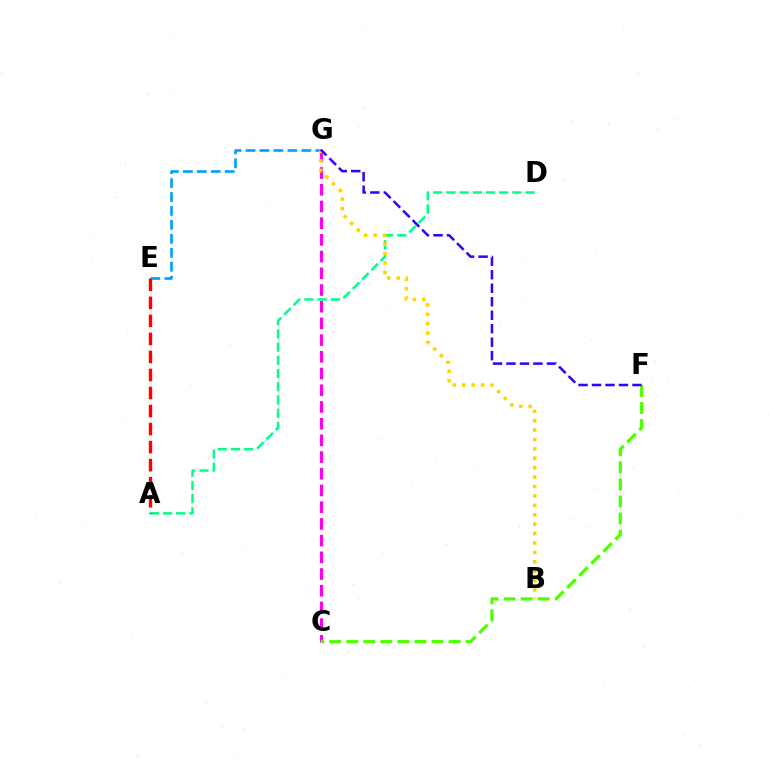{('C', 'G'): [{'color': '#ff00ed', 'line_style': 'dashed', 'thickness': 2.27}], ('E', 'G'): [{'color': '#009eff', 'line_style': 'dashed', 'thickness': 1.89}], ('A', 'D'): [{'color': '#00ff86', 'line_style': 'dashed', 'thickness': 1.79}], ('C', 'F'): [{'color': '#4fff00', 'line_style': 'dashed', 'thickness': 2.32}], ('A', 'E'): [{'color': '#ff0000', 'line_style': 'dashed', 'thickness': 2.45}], ('B', 'G'): [{'color': '#ffd500', 'line_style': 'dotted', 'thickness': 2.56}], ('F', 'G'): [{'color': '#3700ff', 'line_style': 'dashed', 'thickness': 1.83}]}